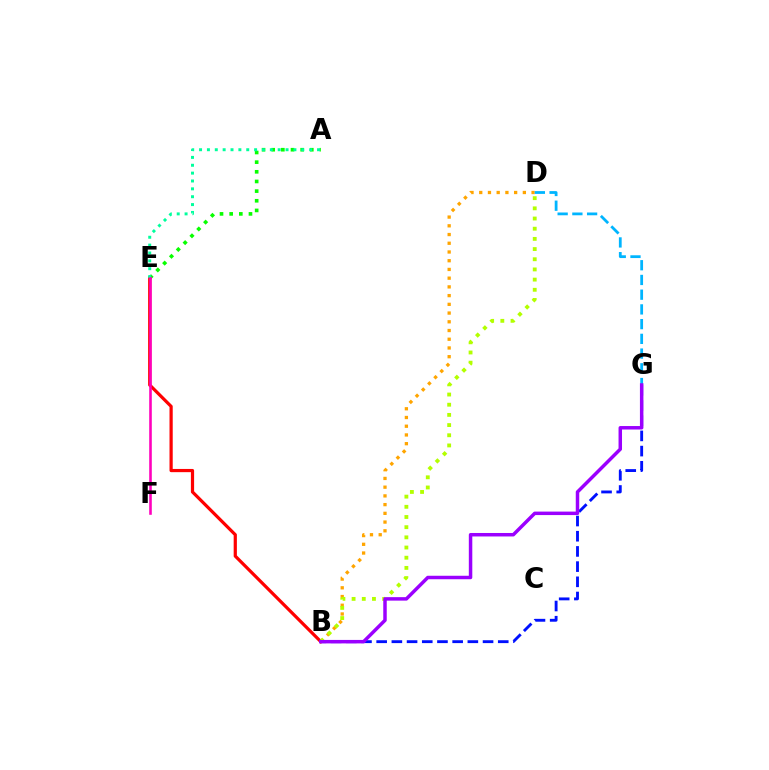{('A', 'E'): [{'color': '#08ff00', 'line_style': 'dotted', 'thickness': 2.62}, {'color': '#00ff9d', 'line_style': 'dotted', 'thickness': 2.14}], ('B', 'D'): [{'color': '#ffa500', 'line_style': 'dotted', 'thickness': 2.37}, {'color': '#b3ff00', 'line_style': 'dotted', 'thickness': 2.77}], ('D', 'G'): [{'color': '#00b5ff', 'line_style': 'dashed', 'thickness': 2.0}], ('B', 'E'): [{'color': '#ff0000', 'line_style': 'solid', 'thickness': 2.31}], ('B', 'G'): [{'color': '#0010ff', 'line_style': 'dashed', 'thickness': 2.06}, {'color': '#9b00ff', 'line_style': 'solid', 'thickness': 2.5}], ('E', 'F'): [{'color': '#ff00bd', 'line_style': 'solid', 'thickness': 1.87}]}